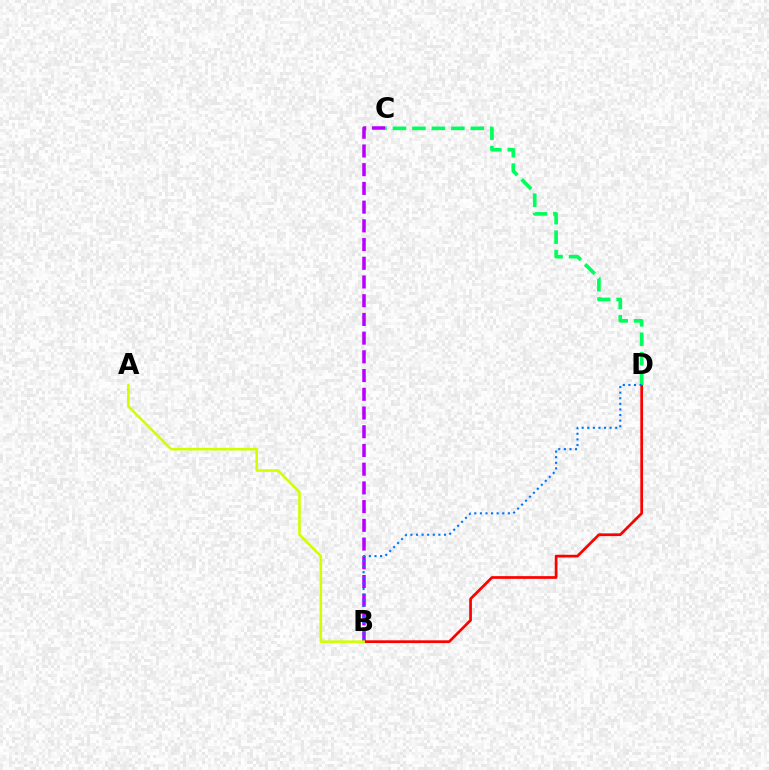{('B', 'C'): [{'color': '#b900ff', 'line_style': 'dashed', 'thickness': 2.54}], ('B', 'D'): [{'color': '#ff0000', 'line_style': 'solid', 'thickness': 1.95}, {'color': '#0074ff', 'line_style': 'dotted', 'thickness': 1.52}], ('C', 'D'): [{'color': '#00ff5c', 'line_style': 'dashed', 'thickness': 2.64}], ('A', 'B'): [{'color': '#d1ff00', 'line_style': 'solid', 'thickness': 1.86}]}